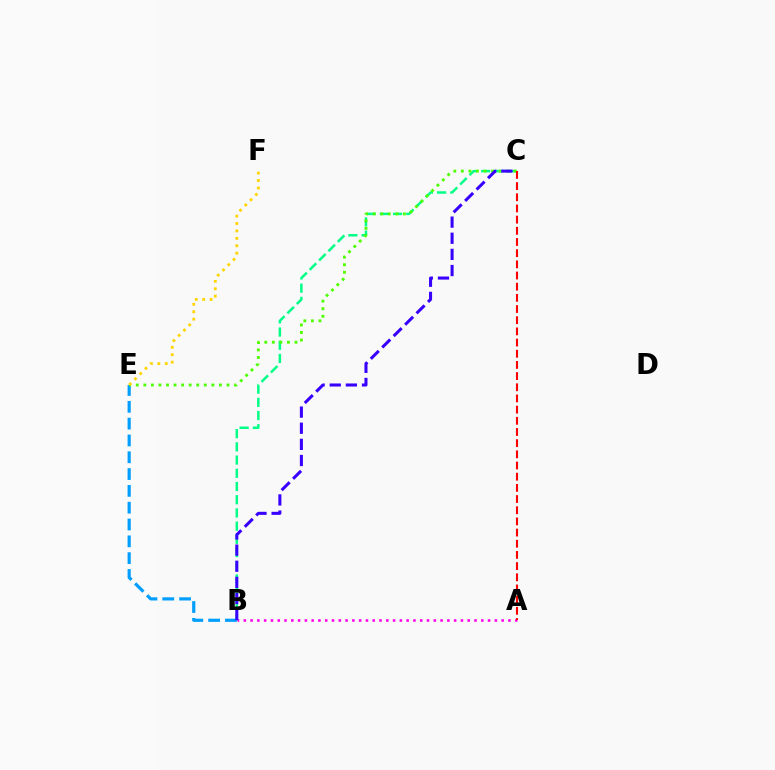{('A', 'B'): [{'color': '#ff00ed', 'line_style': 'dotted', 'thickness': 1.84}], ('B', 'C'): [{'color': '#00ff86', 'line_style': 'dashed', 'thickness': 1.79}, {'color': '#3700ff', 'line_style': 'dashed', 'thickness': 2.19}], ('B', 'E'): [{'color': '#009eff', 'line_style': 'dashed', 'thickness': 2.28}], ('C', 'E'): [{'color': '#4fff00', 'line_style': 'dotted', 'thickness': 2.05}], ('A', 'C'): [{'color': '#ff0000', 'line_style': 'dashed', 'thickness': 1.52}], ('E', 'F'): [{'color': '#ffd500', 'line_style': 'dotted', 'thickness': 2.02}]}